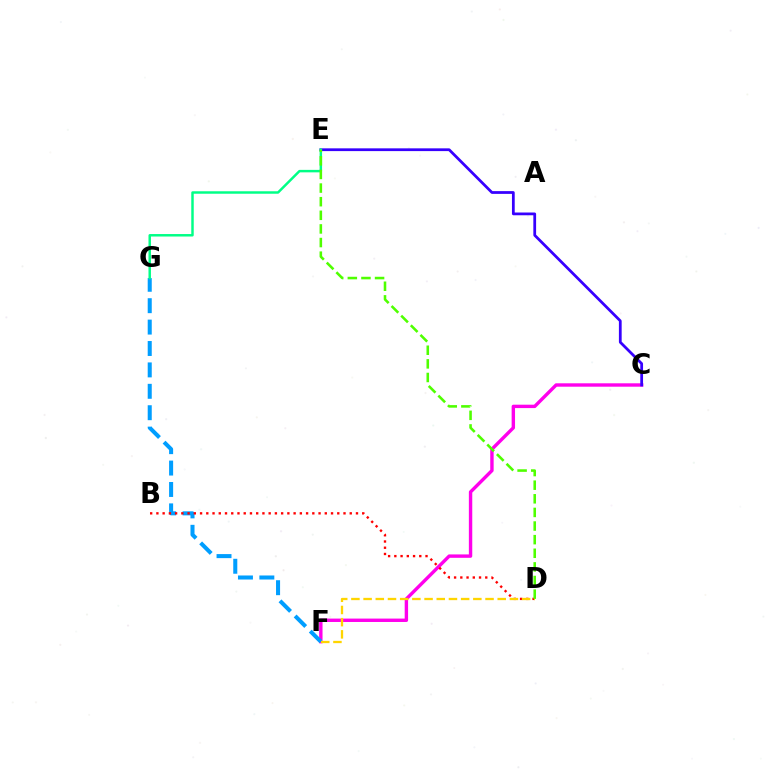{('C', 'F'): [{'color': '#ff00ed', 'line_style': 'solid', 'thickness': 2.45}], ('C', 'E'): [{'color': '#3700ff', 'line_style': 'solid', 'thickness': 1.99}], ('F', 'G'): [{'color': '#009eff', 'line_style': 'dashed', 'thickness': 2.91}], ('B', 'D'): [{'color': '#ff0000', 'line_style': 'dotted', 'thickness': 1.69}], ('E', 'G'): [{'color': '#00ff86', 'line_style': 'solid', 'thickness': 1.78}], ('D', 'F'): [{'color': '#ffd500', 'line_style': 'dashed', 'thickness': 1.66}], ('D', 'E'): [{'color': '#4fff00', 'line_style': 'dashed', 'thickness': 1.85}]}